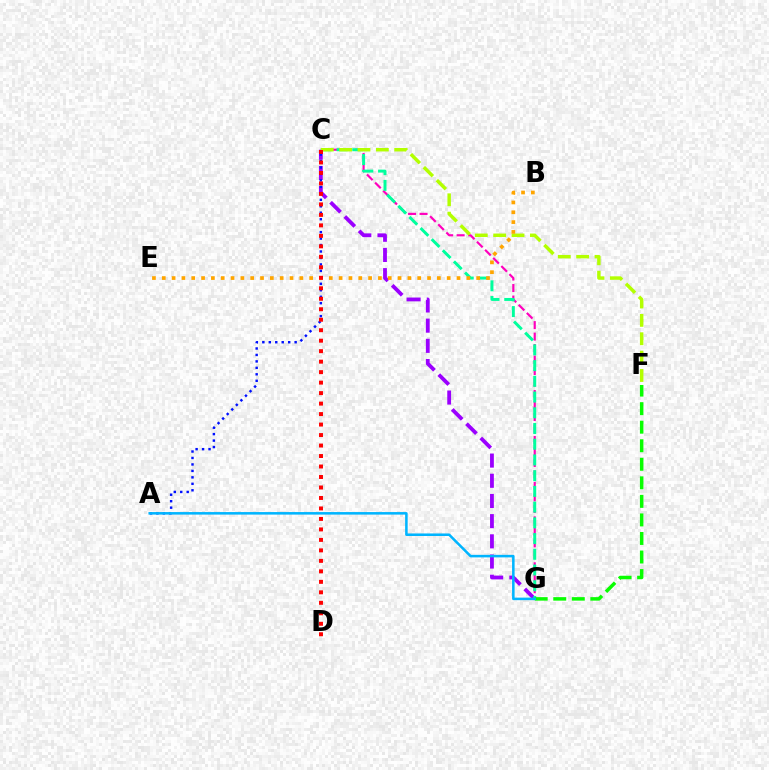{('C', 'G'): [{'color': '#ff00bd', 'line_style': 'dashed', 'thickness': 1.56}, {'color': '#9b00ff', 'line_style': 'dashed', 'thickness': 2.74}, {'color': '#00ff9d', 'line_style': 'dashed', 'thickness': 2.14}], ('A', 'C'): [{'color': '#0010ff', 'line_style': 'dotted', 'thickness': 1.76}], ('F', 'G'): [{'color': '#08ff00', 'line_style': 'dashed', 'thickness': 2.52}], ('C', 'F'): [{'color': '#b3ff00', 'line_style': 'dashed', 'thickness': 2.5}], ('B', 'E'): [{'color': '#ffa500', 'line_style': 'dotted', 'thickness': 2.67}], ('A', 'G'): [{'color': '#00b5ff', 'line_style': 'solid', 'thickness': 1.83}], ('C', 'D'): [{'color': '#ff0000', 'line_style': 'dotted', 'thickness': 2.85}]}